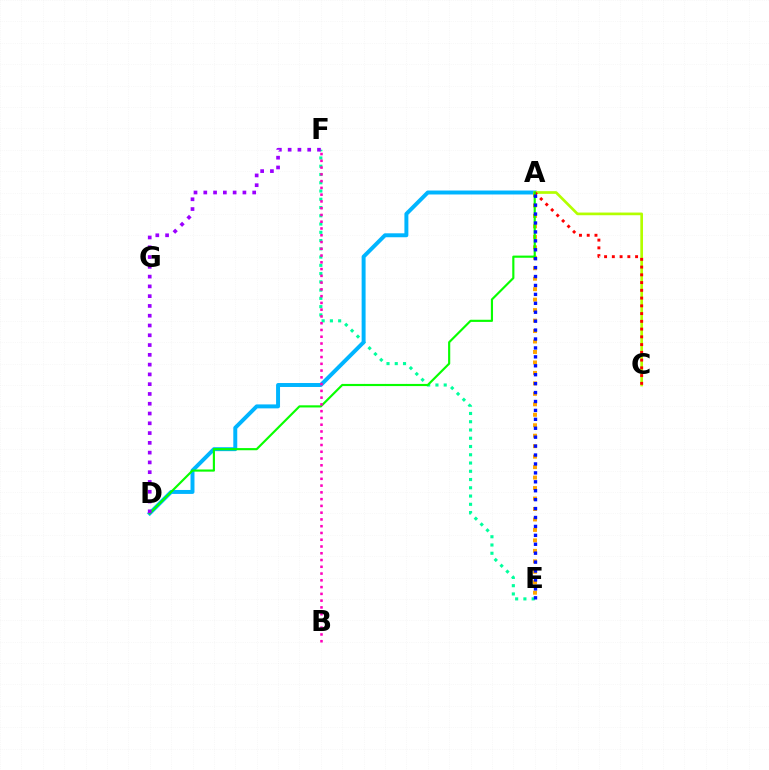{('E', 'F'): [{'color': '#00ff9d', 'line_style': 'dotted', 'thickness': 2.24}], ('A', 'D'): [{'color': '#00b5ff', 'line_style': 'solid', 'thickness': 2.85}, {'color': '#08ff00', 'line_style': 'solid', 'thickness': 1.55}], ('A', 'E'): [{'color': '#ffa500', 'line_style': 'dotted', 'thickness': 2.84}, {'color': '#0010ff', 'line_style': 'dotted', 'thickness': 2.42}], ('A', 'C'): [{'color': '#b3ff00', 'line_style': 'solid', 'thickness': 1.93}, {'color': '#ff0000', 'line_style': 'dotted', 'thickness': 2.11}], ('D', 'F'): [{'color': '#9b00ff', 'line_style': 'dotted', 'thickness': 2.66}], ('B', 'F'): [{'color': '#ff00bd', 'line_style': 'dotted', 'thickness': 1.84}]}